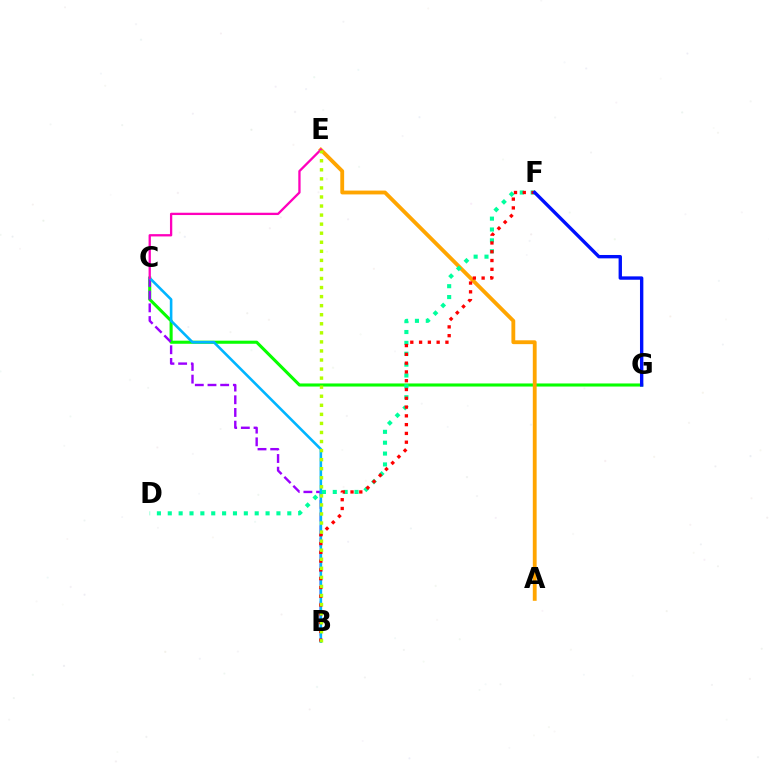{('C', 'G'): [{'color': '#08ff00', 'line_style': 'solid', 'thickness': 2.22}], ('A', 'E'): [{'color': '#ffa500', 'line_style': 'solid', 'thickness': 2.76}], ('B', 'C'): [{'color': '#9b00ff', 'line_style': 'dashed', 'thickness': 1.72}, {'color': '#00b5ff', 'line_style': 'solid', 'thickness': 1.88}], ('C', 'E'): [{'color': '#ff00bd', 'line_style': 'solid', 'thickness': 1.66}], ('D', 'F'): [{'color': '#00ff9d', 'line_style': 'dotted', 'thickness': 2.95}], ('B', 'F'): [{'color': '#ff0000', 'line_style': 'dotted', 'thickness': 2.39}], ('F', 'G'): [{'color': '#0010ff', 'line_style': 'solid', 'thickness': 2.43}], ('B', 'E'): [{'color': '#b3ff00', 'line_style': 'dotted', 'thickness': 2.46}]}